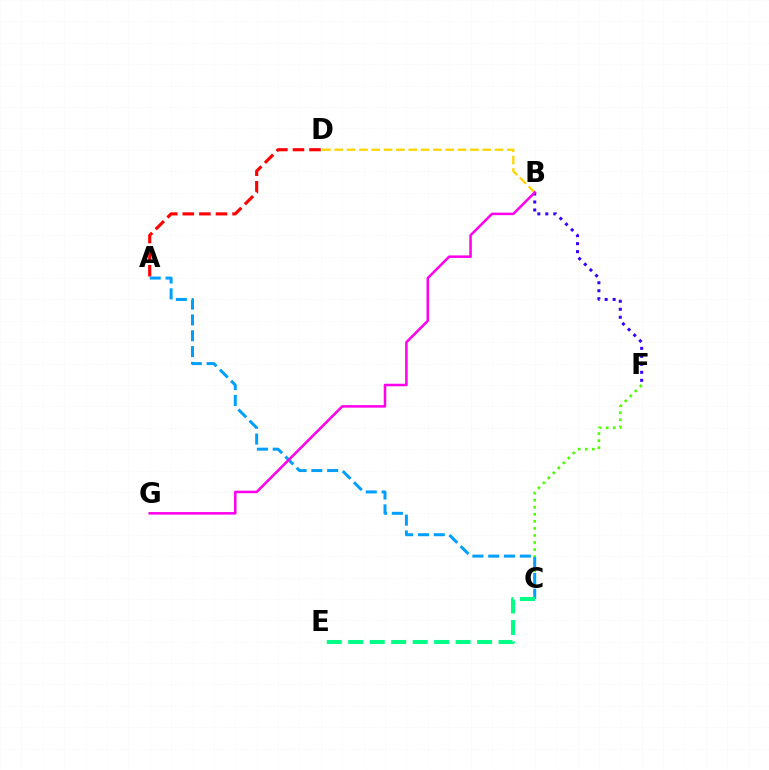{('B', 'F'): [{'color': '#3700ff', 'line_style': 'dotted', 'thickness': 2.17}], ('A', 'D'): [{'color': '#ff0000', 'line_style': 'dashed', 'thickness': 2.25}], ('B', 'D'): [{'color': '#ffd500', 'line_style': 'dashed', 'thickness': 1.67}], ('C', 'F'): [{'color': '#4fff00', 'line_style': 'dotted', 'thickness': 1.91}], ('A', 'C'): [{'color': '#009eff', 'line_style': 'dashed', 'thickness': 2.15}], ('C', 'E'): [{'color': '#00ff86', 'line_style': 'dashed', 'thickness': 2.92}], ('B', 'G'): [{'color': '#ff00ed', 'line_style': 'solid', 'thickness': 1.82}]}